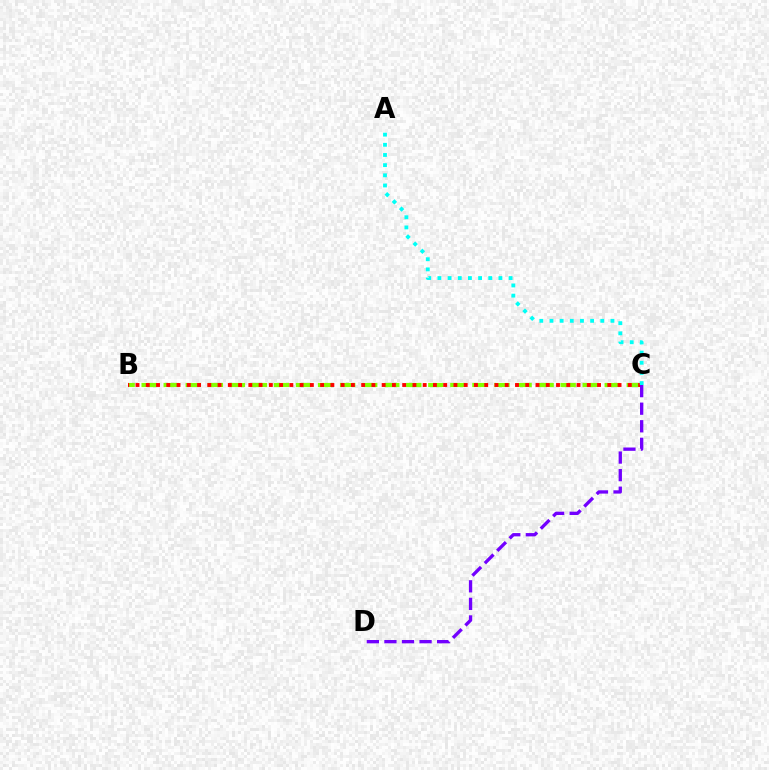{('B', 'C'): [{'color': '#84ff00', 'line_style': 'dashed', 'thickness': 3.0}, {'color': '#ff0000', 'line_style': 'dotted', 'thickness': 2.79}], ('A', 'C'): [{'color': '#00fff6', 'line_style': 'dotted', 'thickness': 2.76}], ('C', 'D'): [{'color': '#7200ff', 'line_style': 'dashed', 'thickness': 2.39}]}